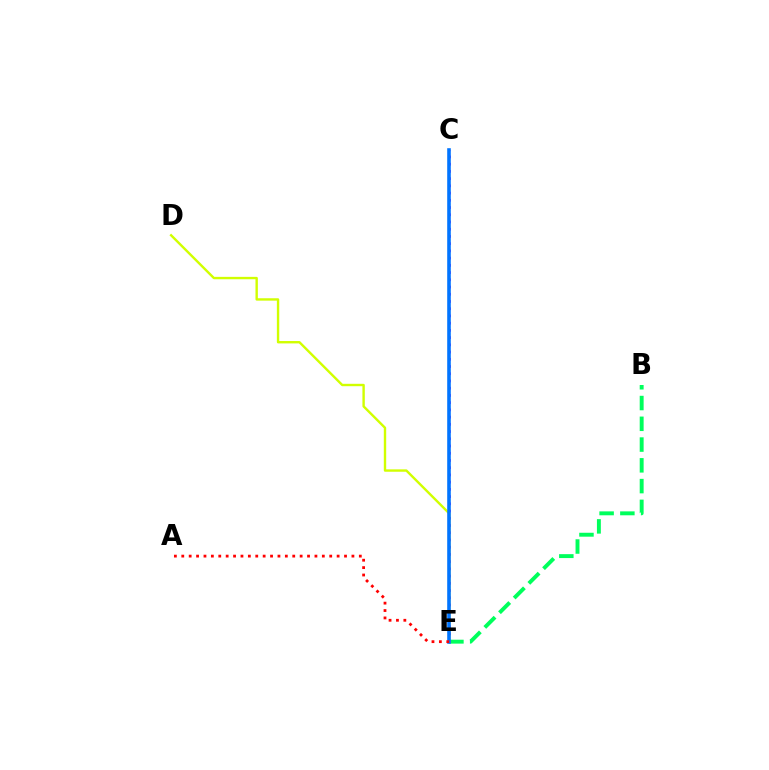{('B', 'E'): [{'color': '#00ff5c', 'line_style': 'dashed', 'thickness': 2.82}], ('C', 'E'): [{'color': '#b900ff', 'line_style': 'dotted', 'thickness': 1.96}, {'color': '#0074ff', 'line_style': 'solid', 'thickness': 2.59}], ('D', 'E'): [{'color': '#d1ff00', 'line_style': 'solid', 'thickness': 1.72}], ('A', 'E'): [{'color': '#ff0000', 'line_style': 'dotted', 'thickness': 2.01}]}